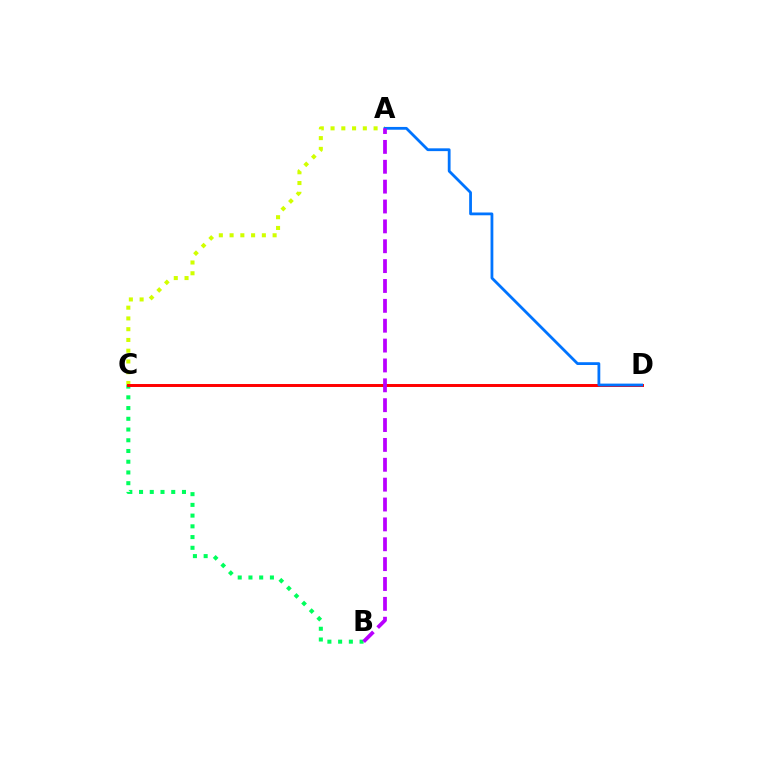{('A', 'C'): [{'color': '#d1ff00', 'line_style': 'dotted', 'thickness': 2.92}], ('B', 'C'): [{'color': '#00ff5c', 'line_style': 'dotted', 'thickness': 2.92}], ('C', 'D'): [{'color': '#ff0000', 'line_style': 'solid', 'thickness': 2.13}], ('A', 'D'): [{'color': '#0074ff', 'line_style': 'solid', 'thickness': 2.01}], ('A', 'B'): [{'color': '#b900ff', 'line_style': 'dashed', 'thickness': 2.7}]}